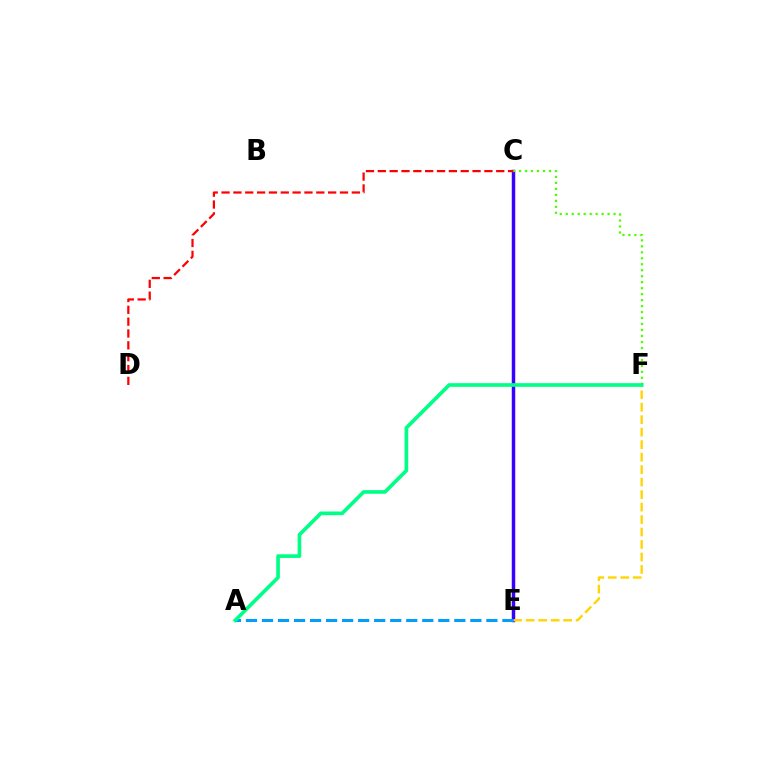{('C', 'E'): [{'color': '#ff00ed', 'line_style': 'dotted', 'thickness': 1.88}, {'color': '#3700ff', 'line_style': 'solid', 'thickness': 2.5}], ('E', 'F'): [{'color': '#ffd500', 'line_style': 'dashed', 'thickness': 1.7}], ('A', 'E'): [{'color': '#009eff', 'line_style': 'dashed', 'thickness': 2.18}], ('C', 'F'): [{'color': '#4fff00', 'line_style': 'dotted', 'thickness': 1.62}], ('C', 'D'): [{'color': '#ff0000', 'line_style': 'dashed', 'thickness': 1.61}], ('A', 'F'): [{'color': '#00ff86', 'line_style': 'solid', 'thickness': 2.64}]}